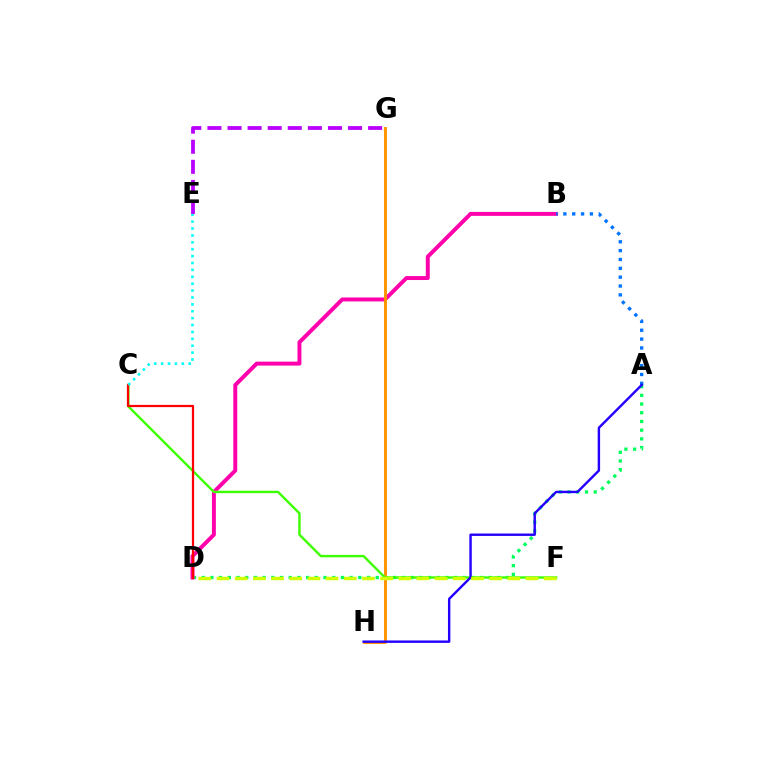{('A', 'D'): [{'color': '#00ff5c', 'line_style': 'dotted', 'thickness': 2.36}], ('B', 'D'): [{'color': '#ff00ac', 'line_style': 'solid', 'thickness': 2.84}], ('G', 'H'): [{'color': '#ff9400', 'line_style': 'solid', 'thickness': 2.11}], ('E', 'G'): [{'color': '#b900ff', 'line_style': 'dashed', 'thickness': 2.73}], ('C', 'F'): [{'color': '#3dff00', 'line_style': 'solid', 'thickness': 1.73}], ('C', 'D'): [{'color': '#ff0000', 'line_style': 'solid', 'thickness': 1.61}], ('A', 'B'): [{'color': '#0074ff', 'line_style': 'dotted', 'thickness': 2.4}], ('A', 'H'): [{'color': '#2500ff', 'line_style': 'solid', 'thickness': 1.74}], ('D', 'F'): [{'color': '#d1ff00', 'line_style': 'dashed', 'thickness': 2.47}], ('C', 'E'): [{'color': '#00fff6', 'line_style': 'dotted', 'thickness': 1.87}]}